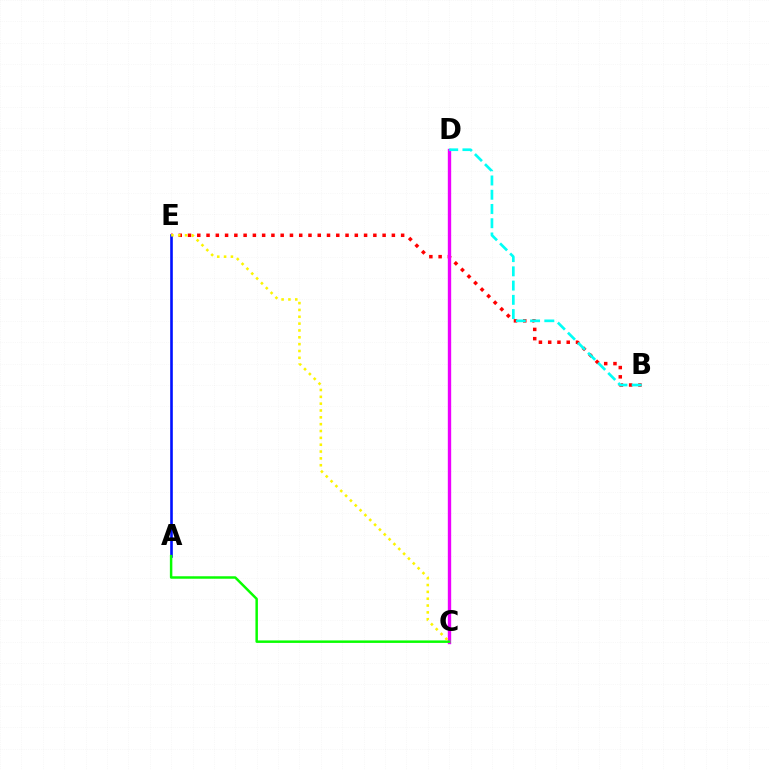{('B', 'E'): [{'color': '#ff0000', 'line_style': 'dotted', 'thickness': 2.52}], ('A', 'E'): [{'color': '#0010ff', 'line_style': 'solid', 'thickness': 1.88}], ('C', 'D'): [{'color': '#ee00ff', 'line_style': 'solid', 'thickness': 2.42}], ('B', 'D'): [{'color': '#00fff6', 'line_style': 'dashed', 'thickness': 1.94}], ('A', 'C'): [{'color': '#08ff00', 'line_style': 'solid', 'thickness': 1.78}], ('C', 'E'): [{'color': '#fcf500', 'line_style': 'dotted', 'thickness': 1.86}]}